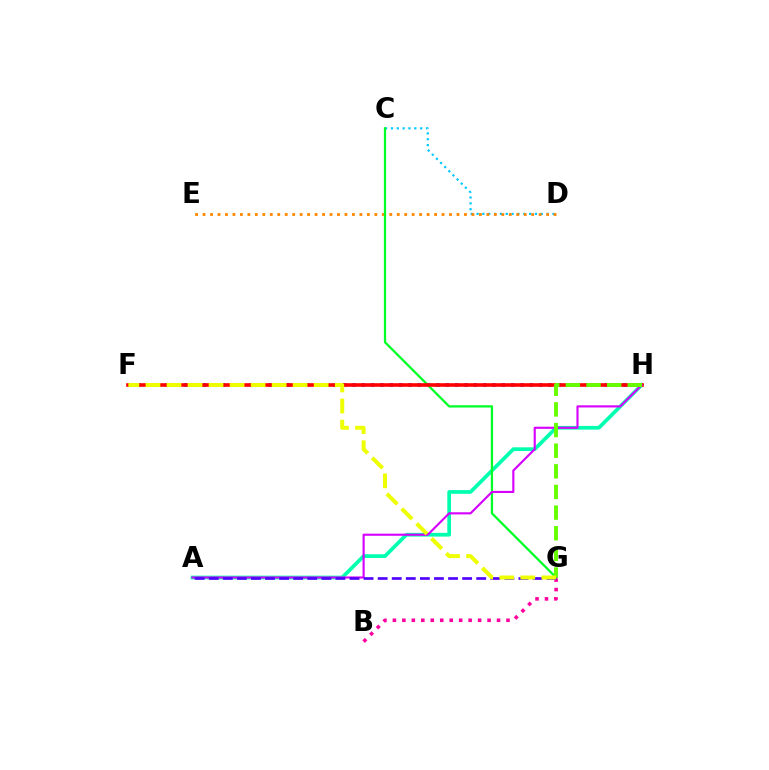{('F', 'H'): [{'color': '#003fff', 'line_style': 'dotted', 'thickness': 2.54}, {'color': '#ff0000', 'line_style': 'solid', 'thickness': 2.6}], ('C', 'D'): [{'color': '#00c7ff', 'line_style': 'dotted', 'thickness': 1.59}], ('D', 'E'): [{'color': '#ff8800', 'line_style': 'dotted', 'thickness': 2.03}], ('A', 'H'): [{'color': '#00ffaf', 'line_style': 'solid', 'thickness': 2.67}, {'color': '#d600ff', 'line_style': 'solid', 'thickness': 1.53}], ('C', 'G'): [{'color': '#00ff27', 'line_style': 'solid', 'thickness': 1.63}], ('B', 'G'): [{'color': '#ff00a0', 'line_style': 'dotted', 'thickness': 2.57}], ('G', 'H'): [{'color': '#66ff00', 'line_style': 'dashed', 'thickness': 2.8}], ('A', 'G'): [{'color': '#4f00ff', 'line_style': 'dashed', 'thickness': 1.91}], ('F', 'G'): [{'color': '#eeff00', 'line_style': 'dashed', 'thickness': 2.86}]}